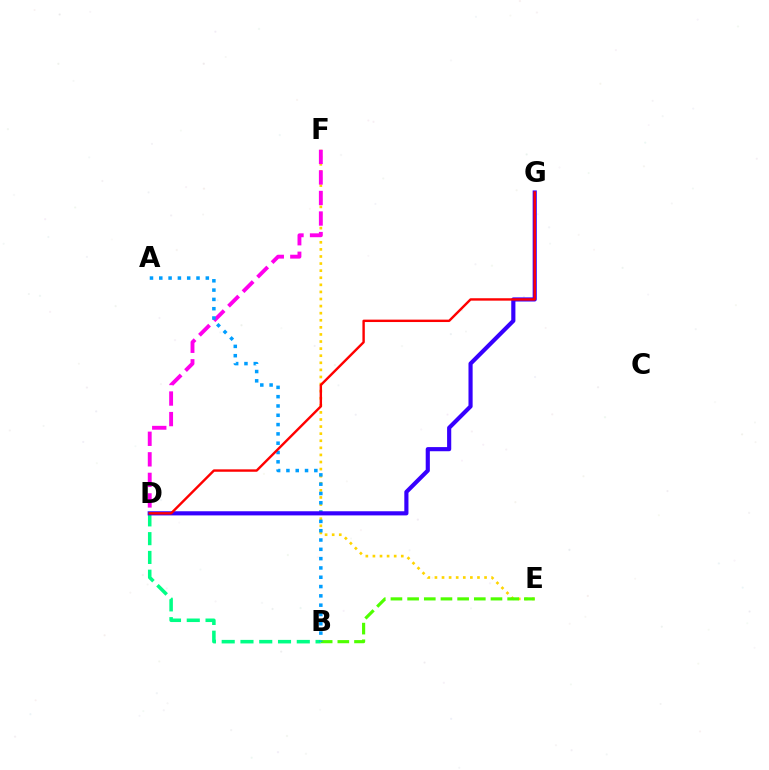{('B', 'D'): [{'color': '#00ff86', 'line_style': 'dashed', 'thickness': 2.55}], ('E', 'F'): [{'color': '#ffd500', 'line_style': 'dotted', 'thickness': 1.93}], ('D', 'F'): [{'color': '#ff00ed', 'line_style': 'dashed', 'thickness': 2.79}], ('B', 'E'): [{'color': '#4fff00', 'line_style': 'dashed', 'thickness': 2.26}], ('A', 'B'): [{'color': '#009eff', 'line_style': 'dotted', 'thickness': 2.53}], ('D', 'G'): [{'color': '#3700ff', 'line_style': 'solid', 'thickness': 2.98}, {'color': '#ff0000', 'line_style': 'solid', 'thickness': 1.73}]}